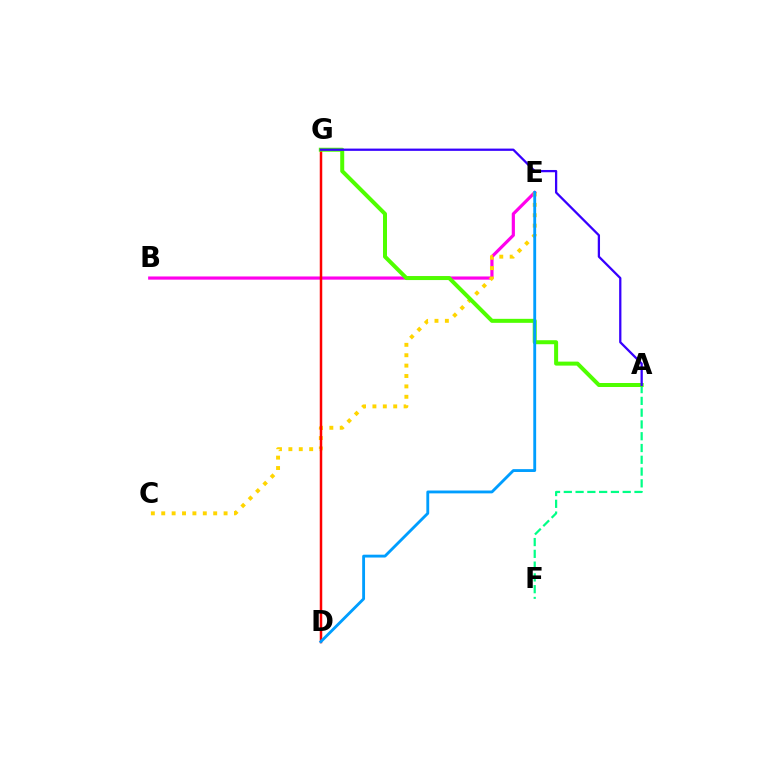{('B', 'E'): [{'color': '#ff00ed', 'line_style': 'solid', 'thickness': 2.29}], ('C', 'E'): [{'color': '#ffd500', 'line_style': 'dotted', 'thickness': 2.82}], ('A', 'F'): [{'color': '#00ff86', 'line_style': 'dashed', 'thickness': 1.6}], ('D', 'G'): [{'color': '#ff0000', 'line_style': 'solid', 'thickness': 1.79}], ('A', 'G'): [{'color': '#4fff00', 'line_style': 'solid', 'thickness': 2.88}, {'color': '#3700ff', 'line_style': 'solid', 'thickness': 1.63}], ('D', 'E'): [{'color': '#009eff', 'line_style': 'solid', 'thickness': 2.05}]}